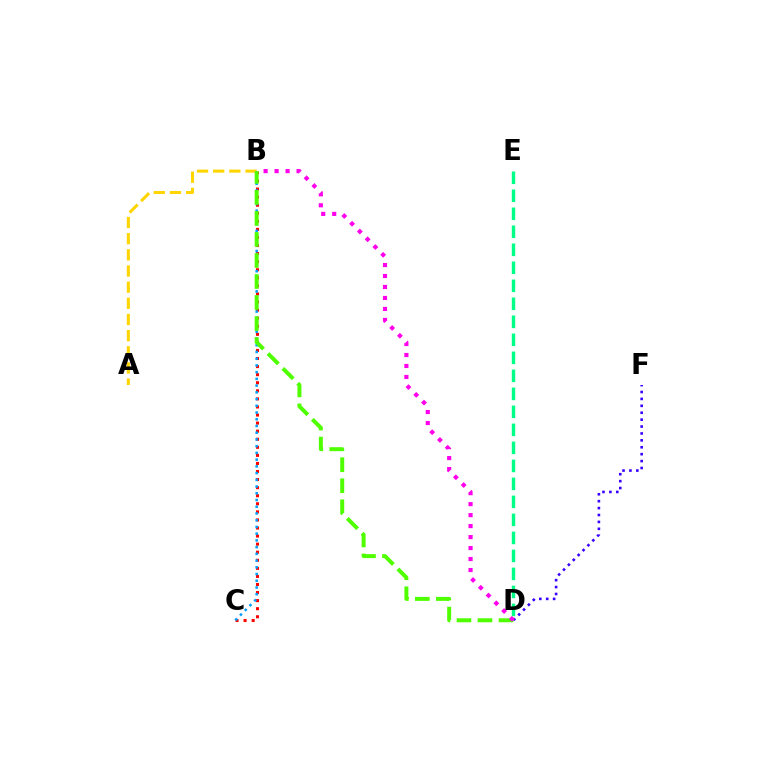{('B', 'C'): [{'color': '#ff0000', 'line_style': 'dotted', 'thickness': 2.19}, {'color': '#009eff', 'line_style': 'dotted', 'thickness': 1.83}], ('D', 'F'): [{'color': '#3700ff', 'line_style': 'dotted', 'thickness': 1.88}], ('A', 'B'): [{'color': '#ffd500', 'line_style': 'dashed', 'thickness': 2.2}], ('B', 'D'): [{'color': '#4fff00', 'line_style': 'dashed', 'thickness': 2.86}, {'color': '#ff00ed', 'line_style': 'dotted', 'thickness': 2.98}], ('D', 'E'): [{'color': '#00ff86', 'line_style': 'dashed', 'thickness': 2.45}]}